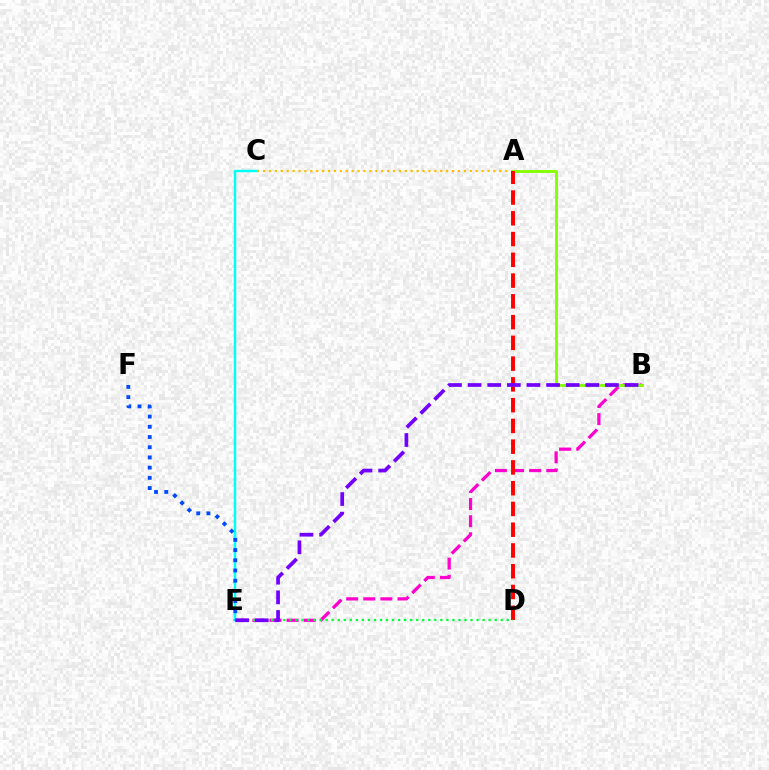{('B', 'E'): [{'color': '#ff00cf', 'line_style': 'dashed', 'thickness': 2.32}, {'color': '#7200ff', 'line_style': 'dashed', 'thickness': 2.67}], ('C', 'E'): [{'color': '#00fff6', 'line_style': 'solid', 'thickness': 1.76}], ('A', 'C'): [{'color': '#ffbd00', 'line_style': 'dotted', 'thickness': 1.61}], ('A', 'B'): [{'color': '#84ff00', 'line_style': 'solid', 'thickness': 2.07}], ('A', 'D'): [{'color': '#ff0000', 'line_style': 'dashed', 'thickness': 2.82}], ('D', 'E'): [{'color': '#00ff39', 'line_style': 'dotted', 'thickness': 1.64}], ('E', 'F'): [{'color': '#004bff', 'line_style': 'dotted', 'thickness': 2.77}]}